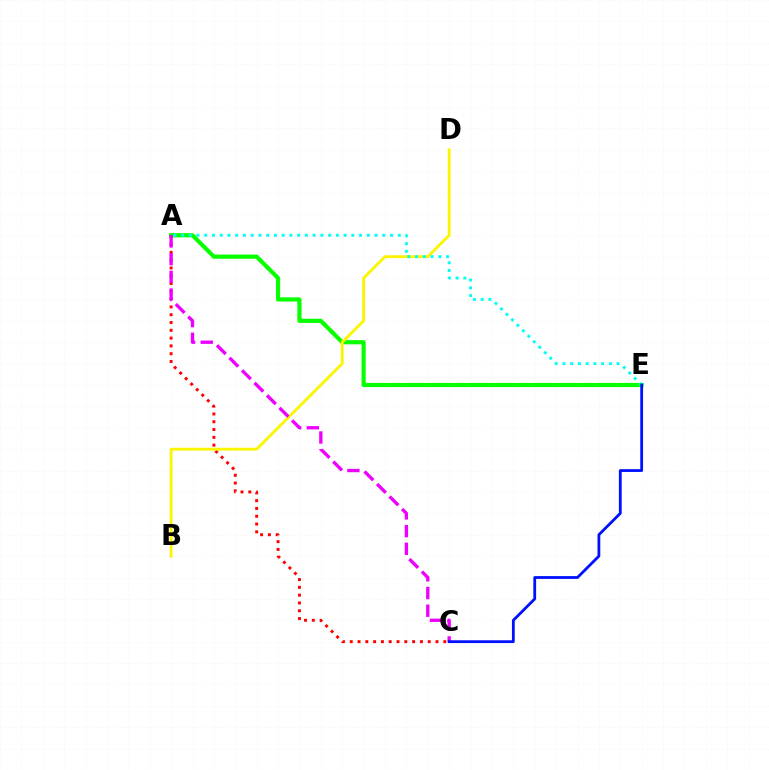{('A', 'E'): [{'color': '#08ff00', 'line_style': 'solid', 'thickness': 3.0}, {'color': '#00fff6', 'line_style': 'dotted', 'thickness': 2.1}], ('A', 'C'): [{'color': '#ff0000', 'line_style': 'dotted', 'thickness': 2.12}, {'color': '#ee00ff', 'line_style': 'dashed', 'thickness': 2.4}], ('B', 'D'): [{'color': '#fcf500', 'line_style': 'solid', 'thickness': 2.04}], ('C', 'E'): [{'color': '#0010ff', 'line_style': 'solid', 'thickness': 2.01}]}